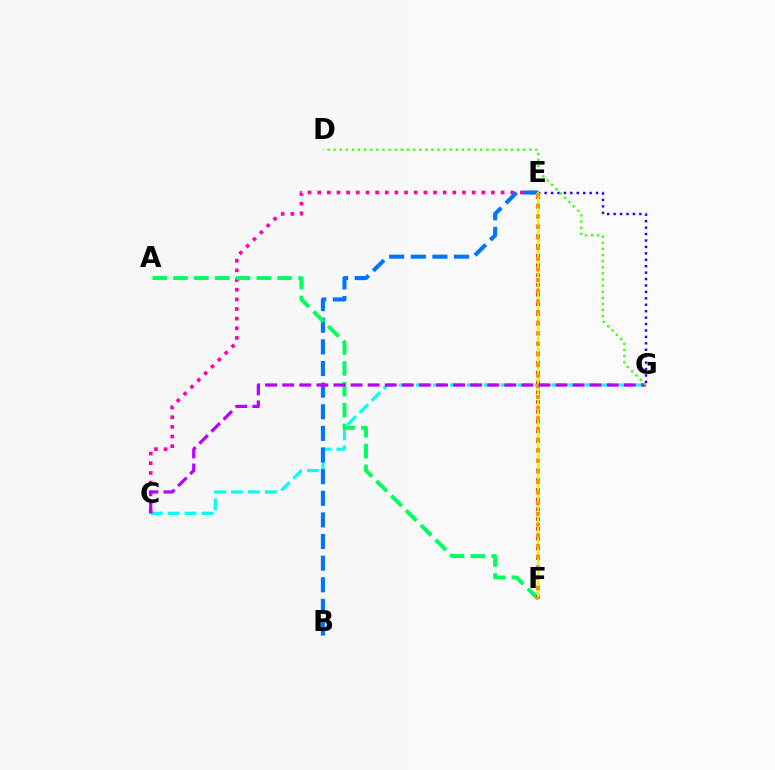{('E', 'G'): [{'color': '#2500ff', 'line_style': 'dotted', 'thickness': 1.75}], ('C', 'G'): [{'color': '#00fff6', 'line_style': 'dashed', 'thickness': 2.3}, {'color': '#b900ff', 'line_style': 'dashed', 'thickness': 2.32}], ('C', 'E'): [{'color': '#ff00ac', 'line_style': 'dotted', 'thickness': 2.62}], ('B', 'E'): [{'color': '#0074ff', 'line_style': 'dashed', 'thickness': 2.94}], ('A', 'F'): [{'color': '#00ff5c', 'line_style': 'dashed', 'thickness': 2.83}], ('E', 'F'): [{'color': '#ff0000', 'line_style': 'dotted', 'thickness': 2.65}, {'color': '#d1ff00', 'line_style': 'solid', 'thickness': 1.55}, {'color': '#ff9400', 'line_style': 'dotted', 'thickness': 2.89}], ('D', 'G'): [{'color': '#3dff00', 'line_style': 'dotted', 'thickness': 1.66}]}